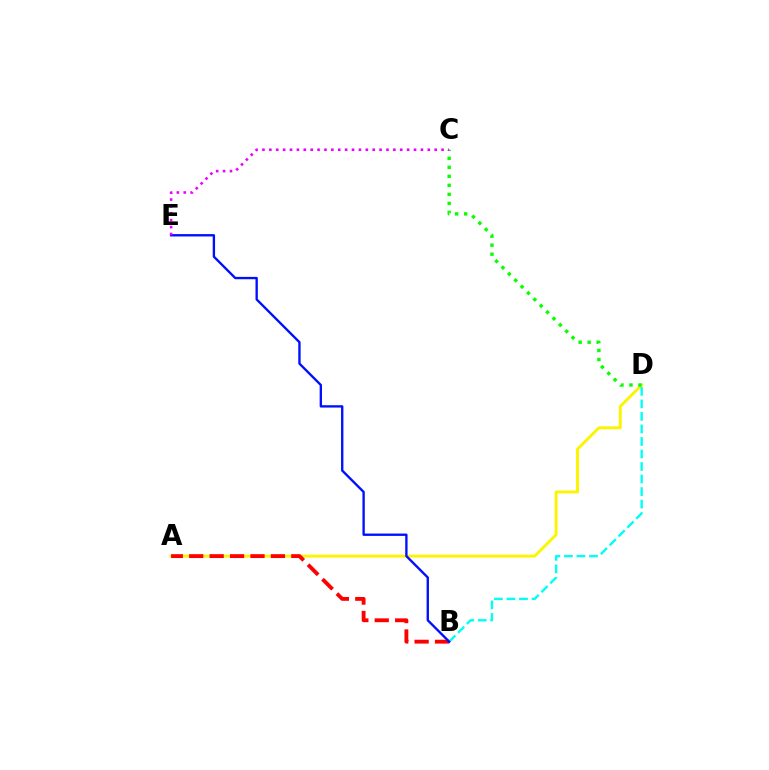{('A', 'D'): [{'color': '#fcf500', 'line_style': 'solid', 'thickness': 2.1}], ('C', 'D'): [{'color': '#08ff00', 'line_style': 'dotted', 'thickness': 2.45}], ('A', 'B'): [{'color': '#ff0000', 'line_style': 'dashed', 'thickness': 2.77}], ('B', 'D'): [{'color': '#00fff6', 'line_style': 'dashed', 'thickness': 1.7}], ('B', 'E'): [{'color': '#0010ff', 'line_style': 'solid', 'thickness': 1.7}], ('C', 'E'): [{'color': '#ee00ff', 'line_style': 'dotted', 'thickness': 1.87}]}